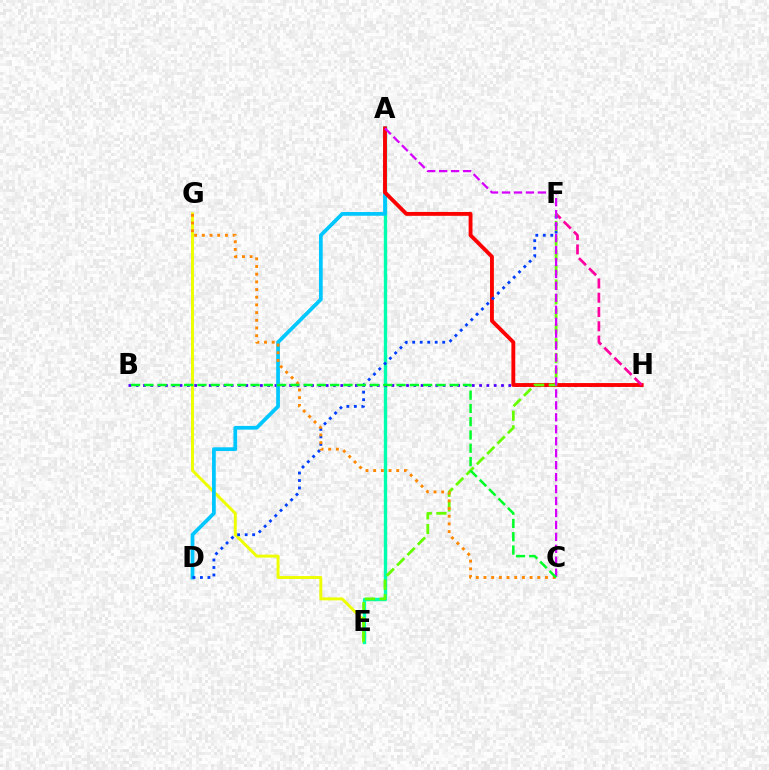{('E', 'G'): [{'color': '#eeff00', 'line_style': 'solid', 'thickness': 2.11}], ('A', 'E'): [{'color': '#00ffaf', 'line_style': 'solid', 'thickness': 2.41}], ('B', 'H'): [{'color': '#4f00ff', 'line_style': 'dotted', 'thickness': 1.99}], ('A', 'D'): [{'color': '#00c7ff', 'line_style': 'solid', 'thickness': 2.69}], ('A', 'H'): [{'color': '#ff0000', 'line_style': 'solid', 'thickness': 2.78}], ('F', 'H'): [{'color': '#ff00a0', 'line_style': 'dashed', 'thickness': 1.94}], ('D', 'F'): [{'color': '#003fff', 'line_style': 'dotted', 'thickness': 2.04}], ('E', 'F'): [{'color': '#66ff00', 'line_style': 'dashed', 'thickness': 1.99}], ('C', 'G'): [{'color': '#ff8800', 'line_style': 'dotted', 'thickness': 2.09}], ('A', 'C'): [{'color': '#d600ff', 'line_style': 'dashed', 'thickness': 1.62}], ('B', 'C'): [{'color': '#00ff27', 'line_style': 'dashed', 'thickness': 1.8}]}